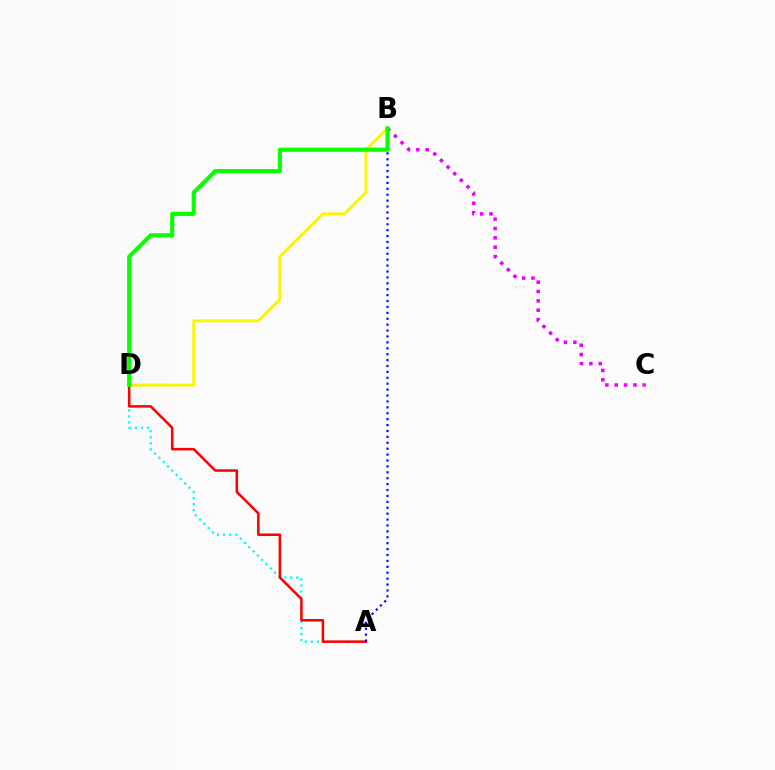{('B', 'C'): [{'color': '#ee00ff', 'line_style': 'dotted', 'thickness': 2.54}], ('A', 'D'): [{'color': '#00fff6', 'line_style': 'dotted', 'thickness': 1.64}, {'color': '#ff0000', 'line_style': 'solid', 'thickness': 1.82}], ('B', 'D'): [{'color': '#fcf500', 'line_style': 'solid', 'thickness': 2.11}, {'color': '#08ff00', 'line_style': 'solid', 'thickness': 2.96}], ('A', 'B'): [{'color': '#0010ff', 'line_style': 'dotted', 'thickness': 1.6}]}